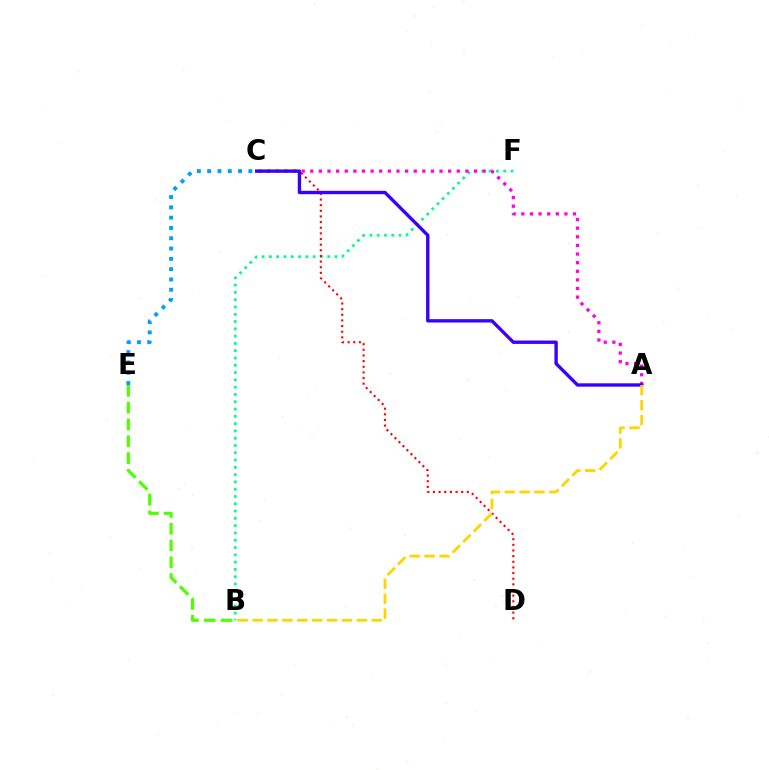{('B', 'F'): [{'color': '#00ff86', 'line_style': 'dotted', 'thickness': 1.98}], ('A', 'C'): [{'color': '#ff00ed', 'line_style': 'dotted', 'thickness': 2.34}, {'color': '#3700ff', 'line_style': 'solid', 'thickness': 2.42}], ('B', 'E'): [{'color': '#4fff00', 'line_style': 'dashed', 'thickness': 2.28}], ('C', 'E'): [{'color': '#009eff', 'line_style': 'dotted', 'thickness': 2.8}], ('C', 'D'): [{'color': '#ff0000', 'line_style': 'dotted', 'thickness': 1.53}], ('A', 'B'): [{'color': '#ffd500', 'line_style': 'dashed', 'thickness': 2.02}]}